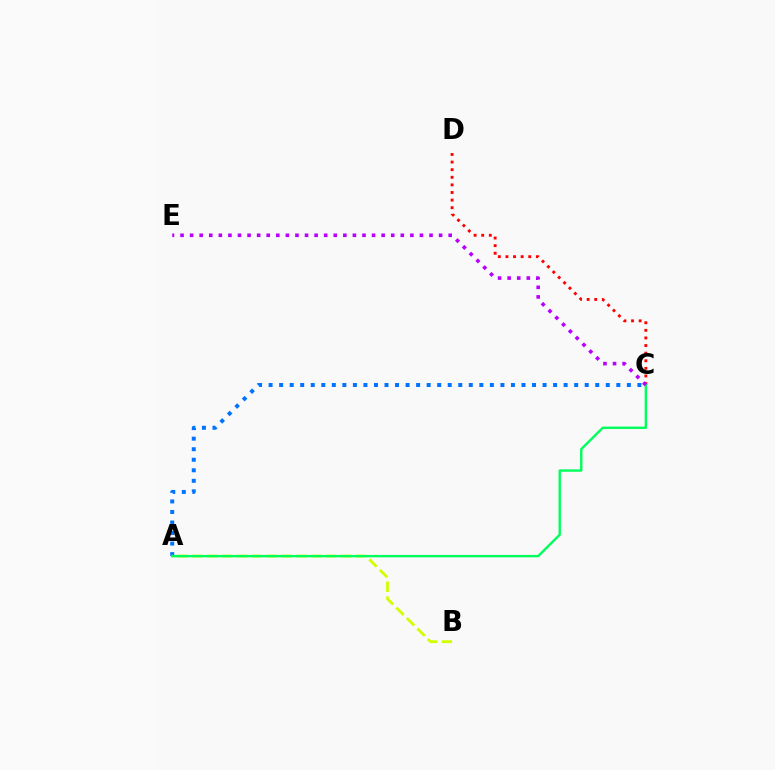{('C', 'D'): [{'color': '#ff0000', 'line_style': 'dotted', 'thickness': 2.07}], ('A', 'C'): [{'color': '#0074ff', 'line_style': 'dotted', 'thickness': 2.86}, {'color': '#00ff5c', 'line_style': 'solid', 'thickness': 1.72}], ('A', 'B'): [{'color': '#d1ff00', 'line_style': 'dashed', 'thickness': 2.02}], ('C', 'E'): [{'color': '#b900ff', 'line_style': 'dotted', 'thickness': 2.6}]}